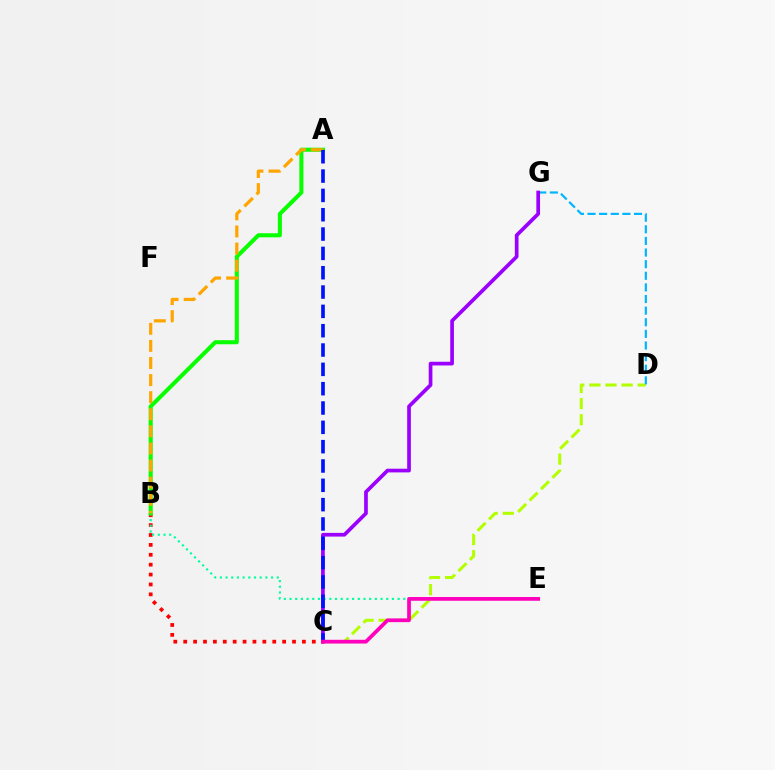{('C', 'D'): [{'color': '#b3ff00', 'line_style': 'dashed', 'thickness': 2.19}], ('D', 'G'): [{'color': '#00b5ff', 'line_style': 'dashed', 'thickness': 1.58}], ('C', 'G'): [{'color': '#9b00ff', 'line_style': 'solid', 'thickness': 2.66}], ('B', 'C'): [{'color': '#ff0000', 'line_style': 'dotted', 'thickness': 2.69}], ('B', 'E'): [{'color': '#00ff9d', 'line_style': 'dotted', 'thickness': 1.55}], ('A', 'B'): [{'color': '#08ff00', 'line_style': 'solid', 'thickness': 2.93}, {'color': '#ffa500', 'line_style': 'dashed', 'thickness': 2.32}], ('A', 'C'): [{'color': '#0010ff', 'line_style': 'dashed', 'thickness': 2.63}], ('C', 'E'): [{'color': '#ff00bd', 'line_style': 'solid', 'thickness': 2.69}]}